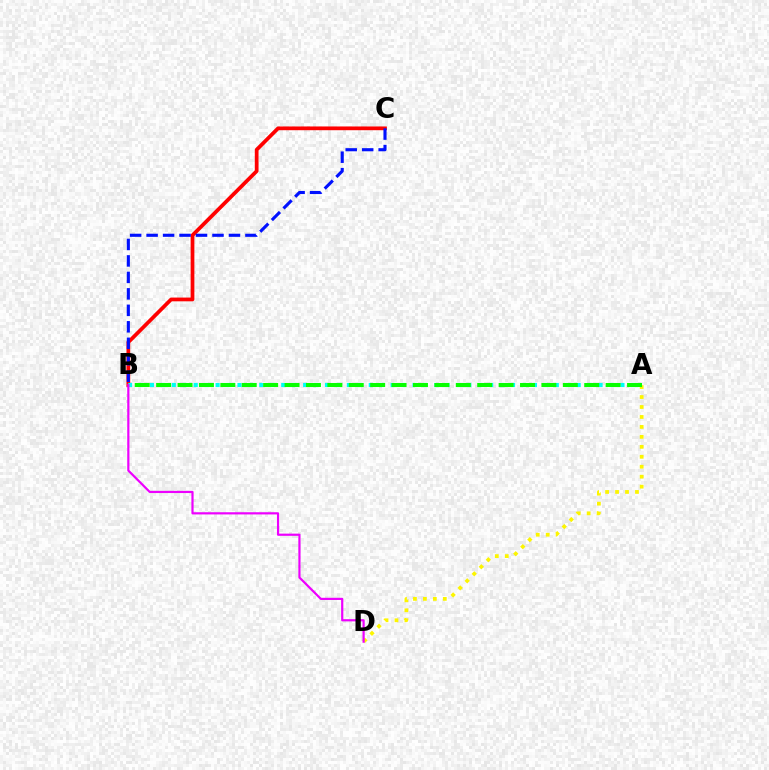{('B', 'C'): [{'color': '#ff0000', 'line_style': 'solid', 'thickness': 2.7}, {'color': '#0010ff', 'line_style': 'dashed', 'thickness': 2.24}], ('A', 'B'): [{'color': '#00fff6', 'line_style': 'dotted', 'thickness': 2.97}, {'color': '#08ff00', 'line_style': 'dashed', 'thickness': 2.91}], ('A', 'D'): [{'color': '#fcf500', 'line_style': 'dotted', 'thickness': 2.71}], ('B', 'D'): [{'color': '#ee00ff', 'line_style': 'solid', 'thickness': 1.58}]}